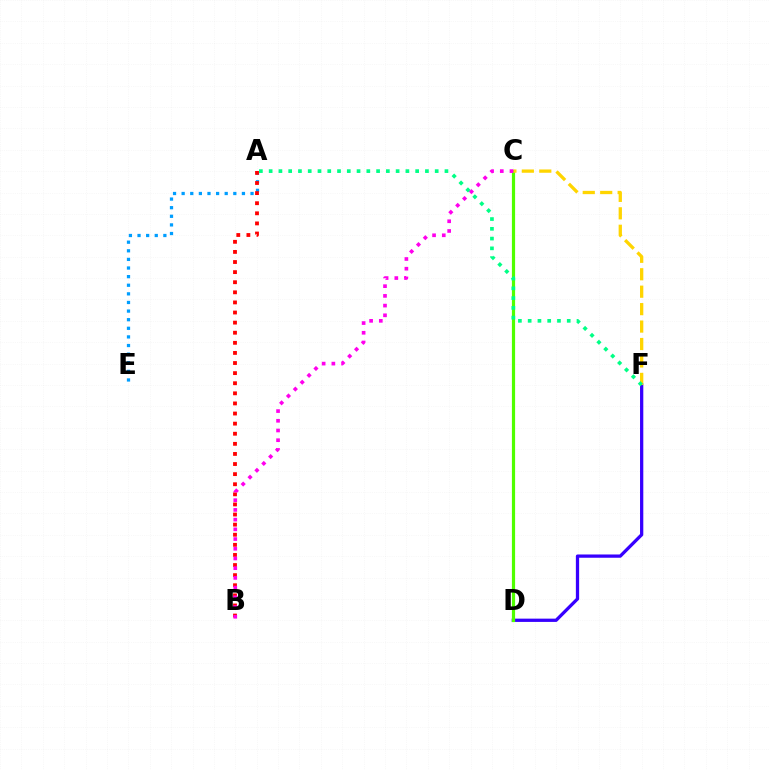{('A', 'E'): [{'color': '#009eff', 'line_style': 'dotted', 'thickness': 2.34}], ('D', 'F'): [{'color': '#3700ff', 'line_style': 'solid', 'thickness': 2.35}], ('C', 'D'): [{'color': '#4fff00', 'line_style': 'solid', 'thickness': 2.3}], ('A', 'B'): [{'color': '#ff0000', 'line_style': 'dotted', 'thickness': 2.74}], ('C', 'F'): [{'color': '#ffd500', 'line_style': 'dashed', 'thickness': 2.37}], ('B', 'C'): [{'color': '#ff00ed', 'line_style': 'dotted', 'thickness': 2.64}], ('A', 'F'): [{'color': '#00ff86', 'line_style': 'dotted', 'thickness': 2.65}]}